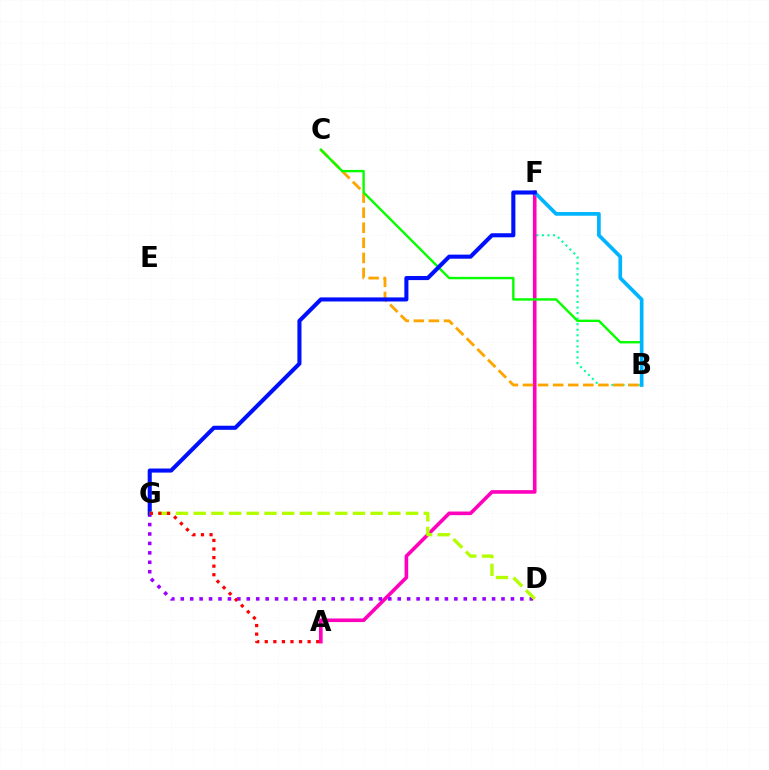{('B', 'F'): [{'color': '#00ff9d', 'line_style': 'dotted', 'thickness': 1.51}, {'color': '#00b5ff', 'line_style': 'solid', 'thickness': 2.66}], ('A', 'F'): [{'color': '#ff00bd', 'line_style': 'solid', 'thickness': 2.6}], ('D', 'G'): [{'color': '#9b00ff', 'line_style': 'dotted', 'thickness': 2.56}, {'color': '#b3ff00', 'line_style': 'dashed', 'thickness': 2.4}], ('B', 'C'): [{'color': '#ffa500', 'line_style': 'dashed', 'thickness': 2.05}, {'color': '#08ff00', 'line_style': 'solid', 'thickness': 1.73}], ('F', 'G'): [{'color': '#0010ff', 'line_style': 'solid', 'thickness': 2.94}], ('A', 'G'): [{'color': '#ff0000', 'line_style': 'dotted', 'thickness': 2.33}]}